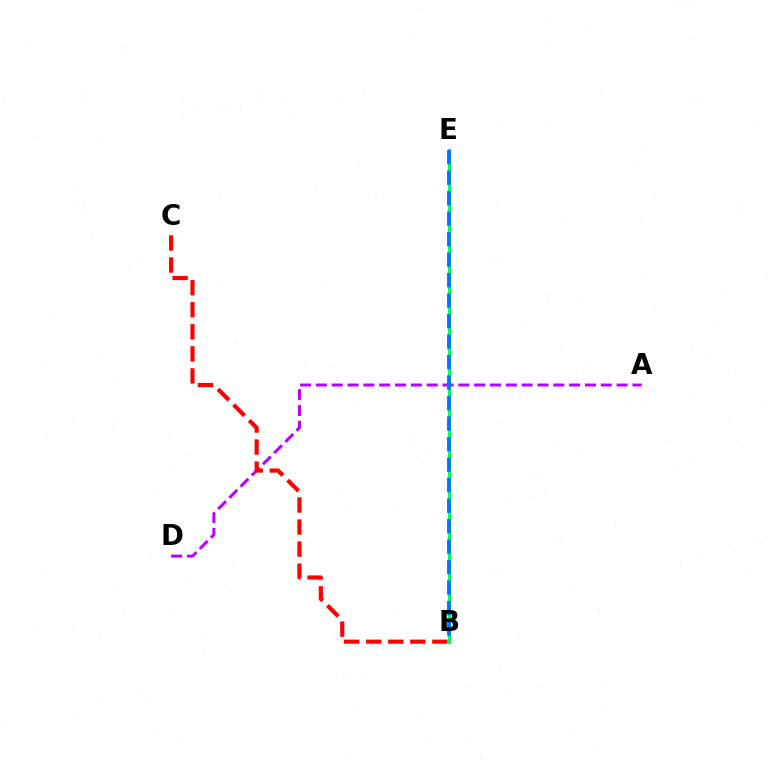{('A', 'D'): [{'color': '#b900ff', 'line_style': 'dashed', 'thickness': 2.15}], ('B', 'E'): [{'color': '#d1ff00', 'line_style': 'dotted', 'thickness': 2.33}, {'color': '#00ff5c', 'line_style': 'solid', 'thickness': 2.21}, {'color': '#0074ff', 'line_style': 'dashed', 'thickness': 2.78}], ('B', 'C'): [{'color': '#ff0000', 'line_style': 'dashed', 'thickness': 3.0}]}